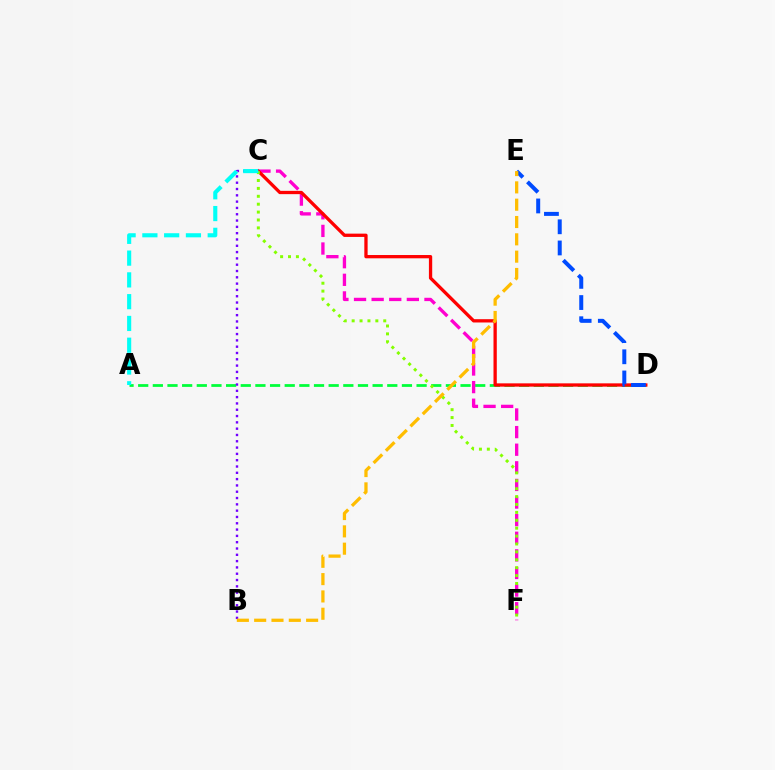{('A', 'D'): [{'color': '#00ff39', 'line_style': 'dashed', 'thickness': 1.99}], ('C', 'F'): [{'color': '#ff00cf', 'line_style': 'dashed', 'thickness': 2.39}, {'color': '#84ff00', 'line_style': 'dotted', 'thickness': 2.15}], ('C', 'D'): [{'color': '#ff0000', 'line_style': 'solid', 'thickness': 2.37}], ('B', 'C'): [{'color': '#7200ff', 'line_style': 'dotted', 'thickness': 1.71}], ('D', 'E'): [{'color': '#004bff', 'line_style': 'dashed', 'thickness': 2.88}], ('A', 'C'): [{'color': '#00fff6', 'line_style': 'dashed', 'thickness': 2.96}], ('B', 'E'): [{'color': '#ffbd00', 'line_style': 'dashed', 'thickness': 2.35}]}